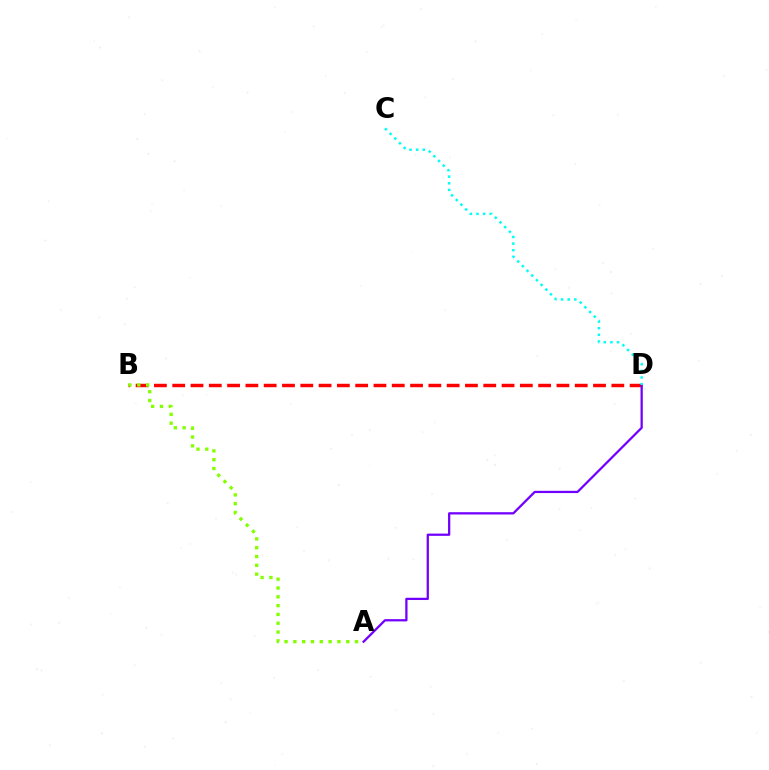{('B', 'D'): [{'color': '#ff0000', 'line_style': 'dashed', 'thickness': 2.49}], ('A', 'D'): [{'color': '#7200ff', 'line_style': 'solid', 'thickness': 1.63}], ('A', 'B'): [{'color': '#84ff00', 'line_style': 'dotted', 'thickness': 2.39}], ('C', 'D'): [{'color': '#00fff6', 'line_style': 'dotted', 'thickness': 1.8}]}